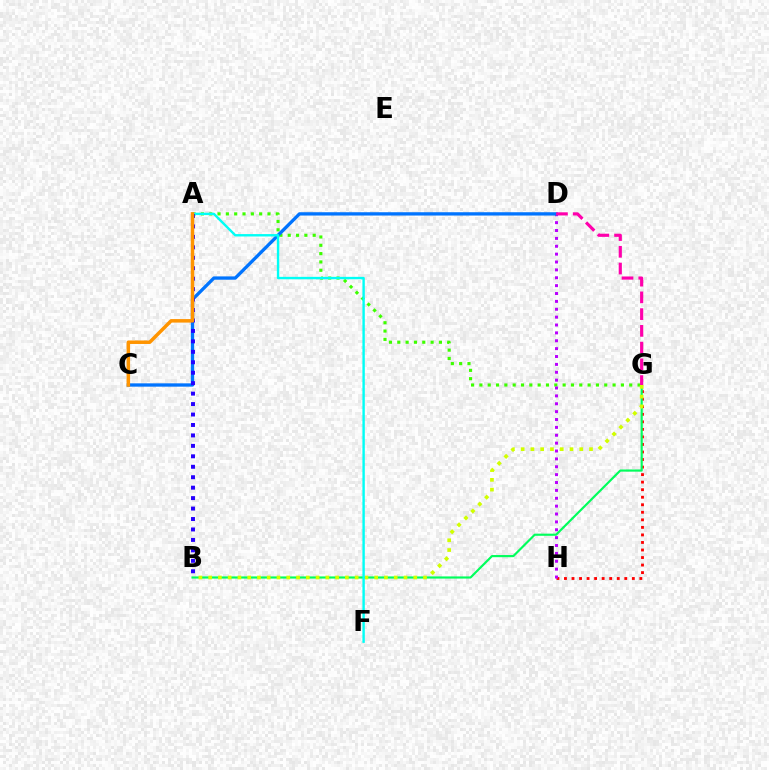{('G', 'H'): [{'color': '#ff0000', 'line_style': 'dotted', 'thickness': 2.05}], ('A', 'G'): [{'color': '#3dff00', 'line_style': 'dotted', 'thickness': 2.26}], ('D', 'H'): [{'color': '#b900ff', 'line_style': 'dotted', 'thickness': 2.14}], ('B', 'G'): [{'color': '#00ff5c', 'line_style': 'solid', 'thickness': 1.55}, {'color': '#d1ff00', 'line_style': 'dotted', 'thickness': 2.65}], ('C', 'D'): [{'color': '#0074ff', 'line_style': 'solid', 'thickness': 2.39}], ('D', 'G'): [{'color': '#ff00ac', 'line_style': 'dashed', 'thickness': 2.27}], ('A', 'F'): [{'color': '#00fff6', 'line_style': 'solid', 'thickness': 1.73}], ('A', 'B'): [{'color': '#2500ff', 'line_style': 'dotted', 'thickness': 2.84}], ('A', 'C'): [{'color': '#ff9400', 'line_style': 'solid', 'thickness': 2.52}]}